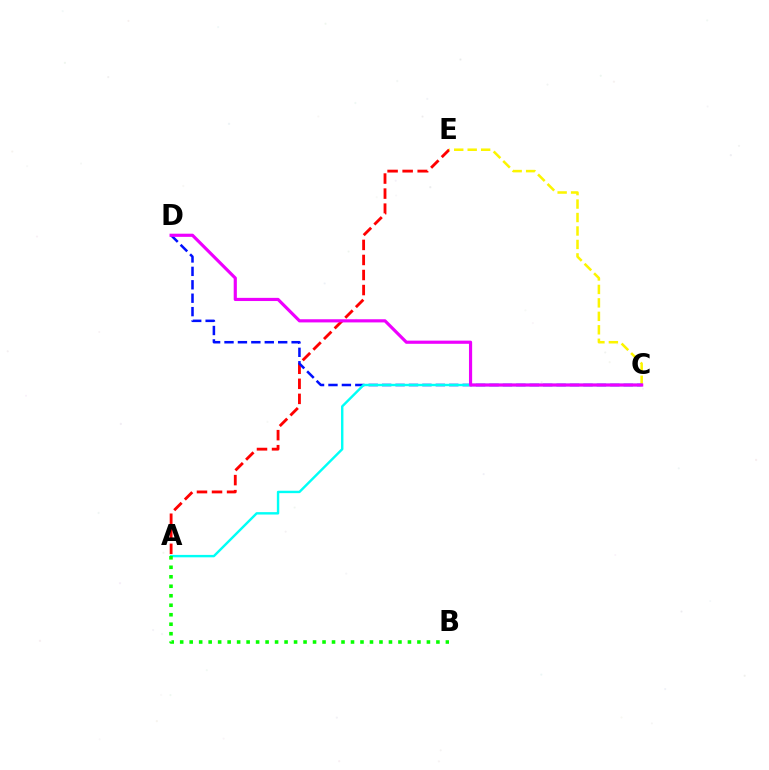{('A', 'E'): [{'color': '#ff0000', 'line_style': 'dashed', 'thickness': 2.04}], ('C', 'E'): [{'color': '#fcf500', 'line_style': 'dashed', 'thickness': 1.83}], ('C', 'D'): [{'color': '#0010ff', 'line_style': 'dashed', 'thickness': 1.82}, {'color': '#ee00ff', 'line_style': 'solid', 'thickness': 2.28}], ('A', 'C'): [{'color': '#00fff6', 'line_style': 'solid', 'thickness': 1.74}], ('A', 'B'): [{'color': '#08ff00', 'line_style': 'dotted', 'thickness': 2.58}]}